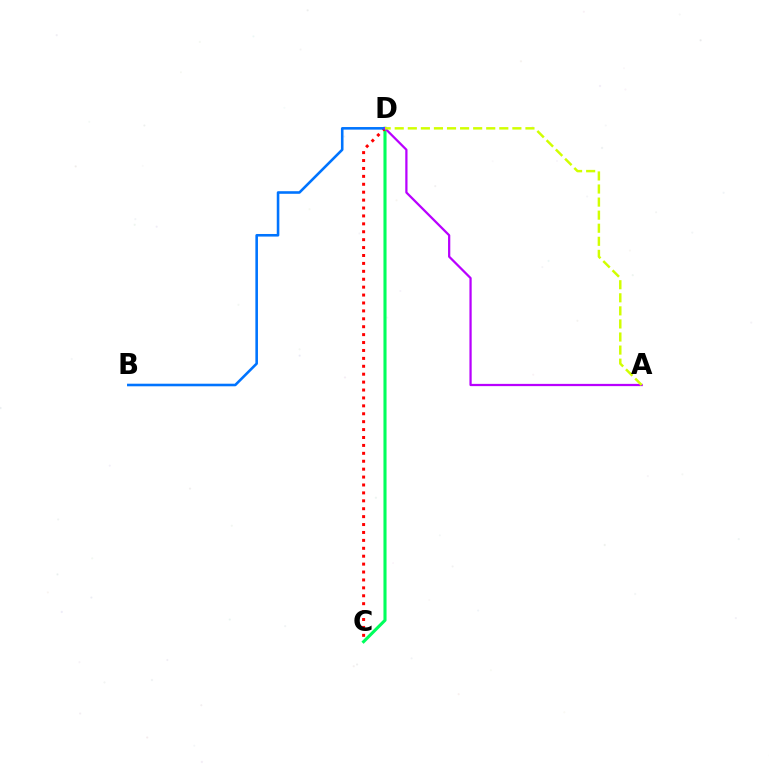{('C', 'D'): [{'color': '#00ff5c', 'line_style': 'solid', 'thickness': 2.23}, {'color': '#ff0000', 'line_style': 'dotted', 'thickness': 2.15}], ('B', 'D'): [{'color': '#0074ff', 'line_style': 'solid', 'thickness': 1.86}], ('A', 'D'): [{'color': '#b900ff', 'line_style': 'solid', 'thickness': 1.62}, {'color': '#d1ff00', 'line_style': 'dashed', 'thickness': 1.78}]}